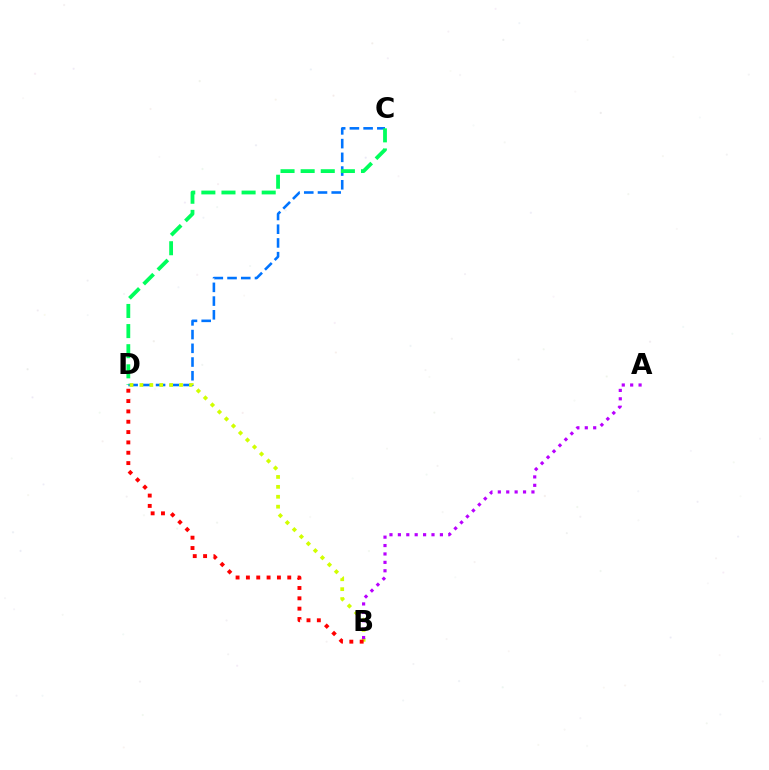{('C', 'D'): [{'color': '#0074ff', 'line_style': 'dashed', 'thickness': 1.86}, {'color': '#00ff5c', 'line_style': 'dashed', 'thickness': 2.73}], ('B', 'D'): [{'color': '#d1ff00', 'line_style': 'dotted', 'thickness': 2.69}, {'color': '#ff0000', 'line_style': 'dotted', 'thickness': 2.81}], ('A', 'B'): [{'color': '#b900ff', 'line_style': 'dotted', 'thickness': 2.28}]}